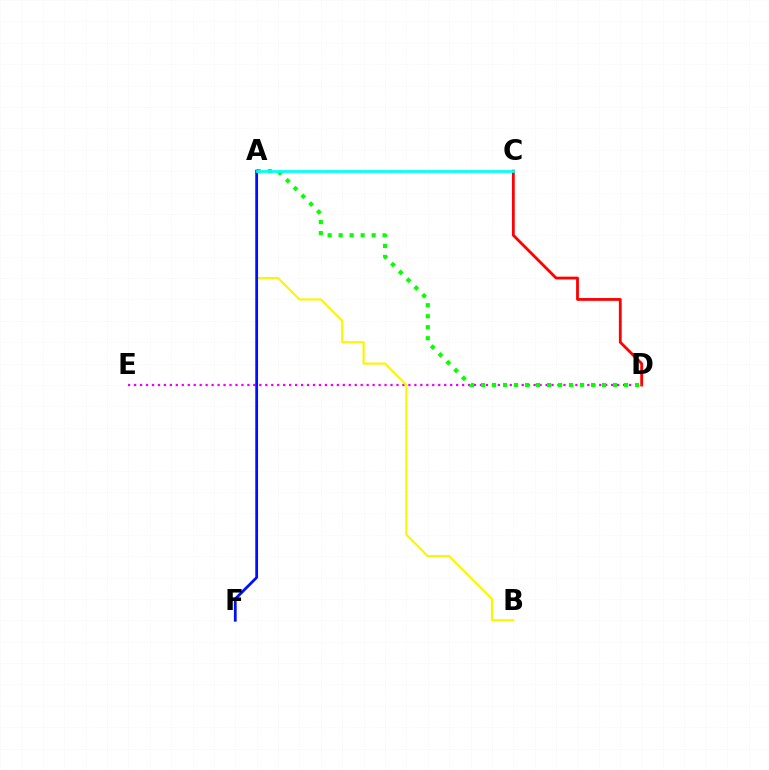{('C', 'D'): [{'color': '#ff0000', 'line_style': 'solid', 'thickness': 2.02}], ('D', 'E'): [{'color': '#ee00ff', 'line_style': 'dotted', 'thickness': 1.62}], ('A', 'D'): [{'color': '#08ff00', 'line_style': 'dotted', 'thickness': 2.99}], ('A', 'B'): [{'color': '#fcf500', 'line_style': 'solid', 'thickness': 1.54}], ('A', 'F'): [{'color': '#0010ff', 'line_style': 'solid', 'thickness': 1.99}], ('A', 'C'): [{'color': '#00fff6', 'line_style': 'solid', 'thickness': 1.97}]}